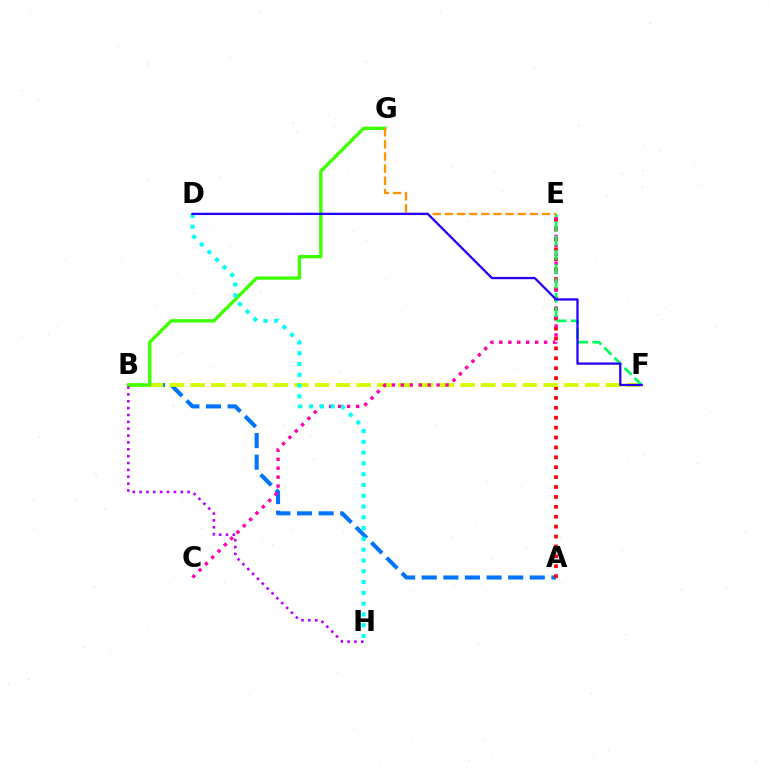{('A', 'B'): [{'color': '#0074ff', 'line_style': 'dashed', 'thickness': 2.94}], ('A', 'E'): [{'color': '#ff0000', 'line_style': 'dotted', 'thickness': 2.69}], ('B', 'F'): [{'color': '#d1ff00', 'line_style': 'dashed', 'thickness': 2.82}], ('B', 'G'): [{'color': '#3dff00', 'line_style': 'solid', 'thickness': 2.41}], ('C', 'E'): [{'color': '#ff00ac', 'line_style': 'dotted', 'thickness': 2.43}], ('E', 'F'): [{'color': '#00ff5c', 'line_style': 'dashed', 'thickness': 1.94}], ('E', 'G'): [{'color': '#ff9400', 'line_style': 'dashed', 'thickness': 1.65}], ('D', 'H'): [{'color': '#00fff6', 'line_style': 'dotted', 'thickness': 2.93}], ('D', 'F'): [{'color': '#2500ff', 'line_style': 'solid', 'thickness': 1.65}], ('B', 'H'): [{'color': '#b900ff', 'line_style': 'dotted', 'thickness': 1.86}]}